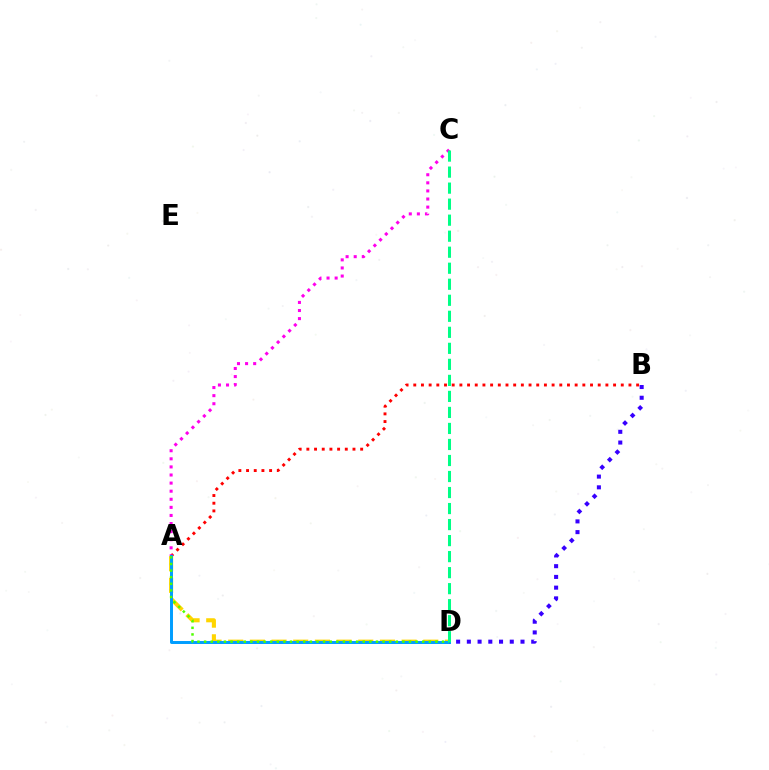{('A', 'B'): [{'color': '#ff0000', 'line_style': 'dotted', 'thickness': 2.09}], ('A', 'D'): [{'color': '#ffd500', 'line_style': 'dashed', 'thickness': 2.94}, {'color': '#009eff', 'line_style': 'solid', 'thickness': 2.13}, {'color': '#4fff00', 'line_style': 'dotted', 'thickness': 1.8}], ('A', 'C'): [{'color': '#ff00ed', 'line_style': 'dotted', 'thickness': 2.2}], ('B', 'D'): [{'color': '#3700ff', 'line_style': 'dotted', 'thickness': 2.92}], ('C', 'D'): [{'color': '#00ff86', 'line_style': 'dashed', 'thickness': 2.18}]}